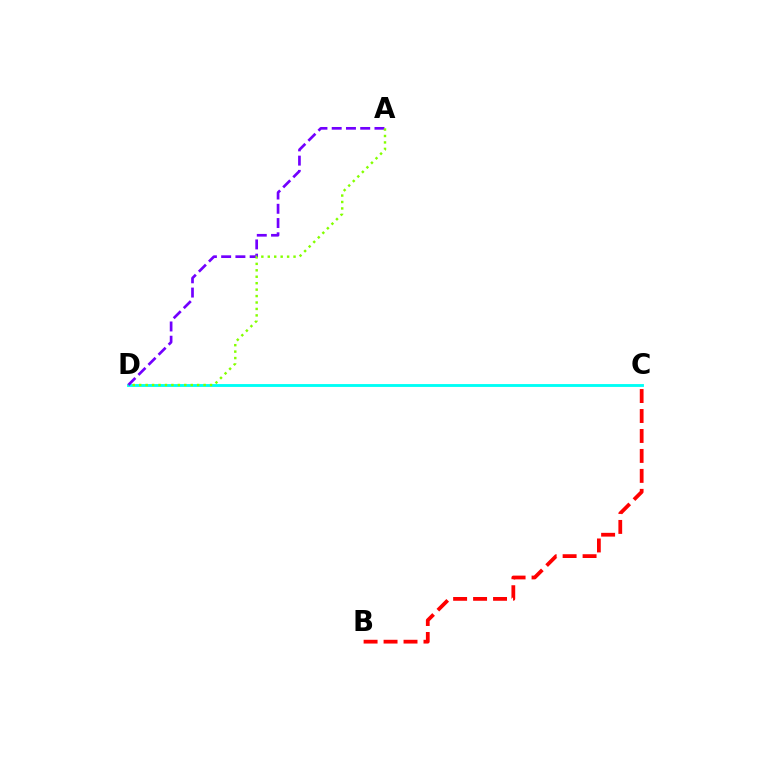{('C', 'D'): [{'color': '#00fff6', 'line_style': 'solid', 'thickness': 2.06}], ('B', 'C'): [{'color': '#ff0000', 'line_style': 'dashed', 'thickness': 2.71}], ('A', 'D'): [{'color': '#7200ff', 'line_style': 'dashed', 'thickness': 1.94}, {'color': '#84ff00', 'line_style': 'dotted', 'thickness': 1.75}]}